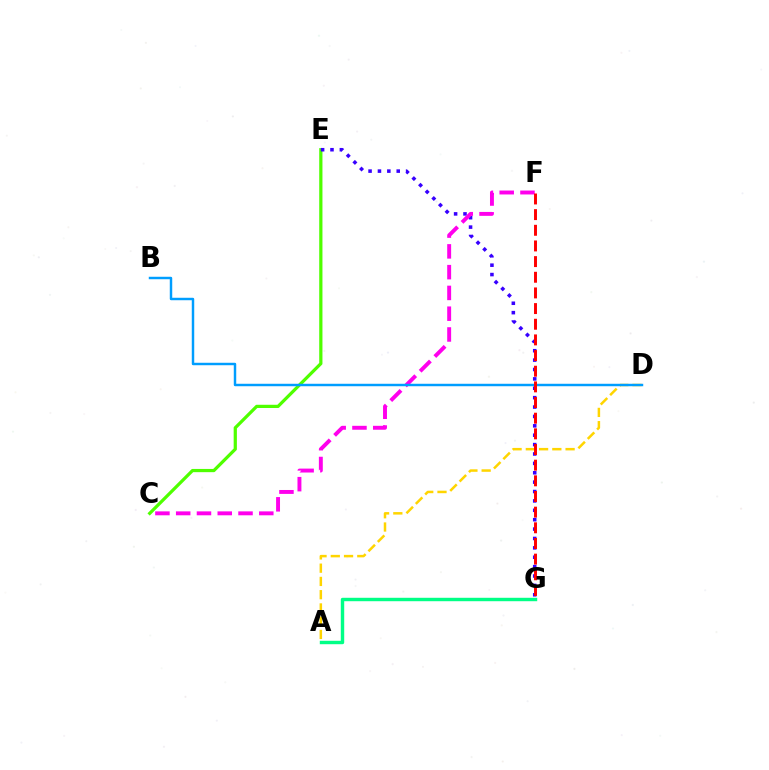{('A', 'G'): [{'color': '#00ff86', 'line_style': 'solid', 'thickness': 2.46}], ('C', 'E'): [{'color': '#4fff00', 'line_style': 'solid', 'thickness': 2.32}], ('E', 'G'): [{'color': '#3700ff', 'line_style': 'dotted', 'thickness': 2.55}], ('C', 'F'): [{'color': '#ff00ed', 'line_style': 'dashed', 'thickness': 2.82}], ('A', 'D'): [{'color': '#ffd500', 'line_style': 'dashed', 'thickness': 1.8}], ('B', 'D'): [{'color': '#009eff', 'line_style': 'solid', 'thickness': 1.76}], ('F', 'G'): [{'color': '#ff0000', 'line_style': 'dashed', 'thickness': 2.13}]}